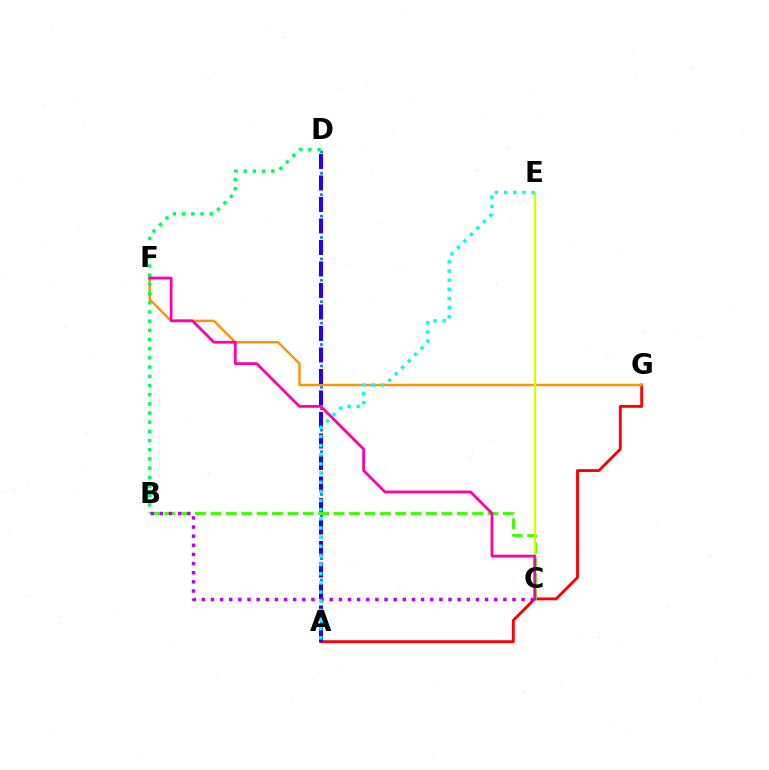{('A', 'D'): [{'color': '#0074ff', 'line_style': 'dotted', 'thickness': 1.94}, {'color': '#2500ff', 'line_style': 'dashed', 'thickness': 2.92}], ('A', 'G'): [{'color': '#ff0000', 'line_style': 'solid', 'thickness': 2.06}], ('F', 'G'): [{'color': '#ff9400', 'line_style': 'solid', 'thickness': 1.74}], ('B', 'C'): [{'color': '#3dff00', 'line_style': 'dashed', 'thickness': 2.09}, {'color': '#b900ff', 'line_style': 'dotted', 'thickness': 2.48}], ('B', 'D'): [{'color': '#00ff5c', 'line_style': 'dotted', 'thickness': 2.5}], ('C', 'E'): [{'color': '#d1ff00', 'line_style': 'solid', 'thickness': 1.7}], ('C', 'F'): [{'color': '#ff00ac', 'line_style': 'solid', 'thickness': 2.0}], ('A', 'E'): [{'color': '#00fff6', 'line_style': 'dotted', 'thickness': 2.49}]}